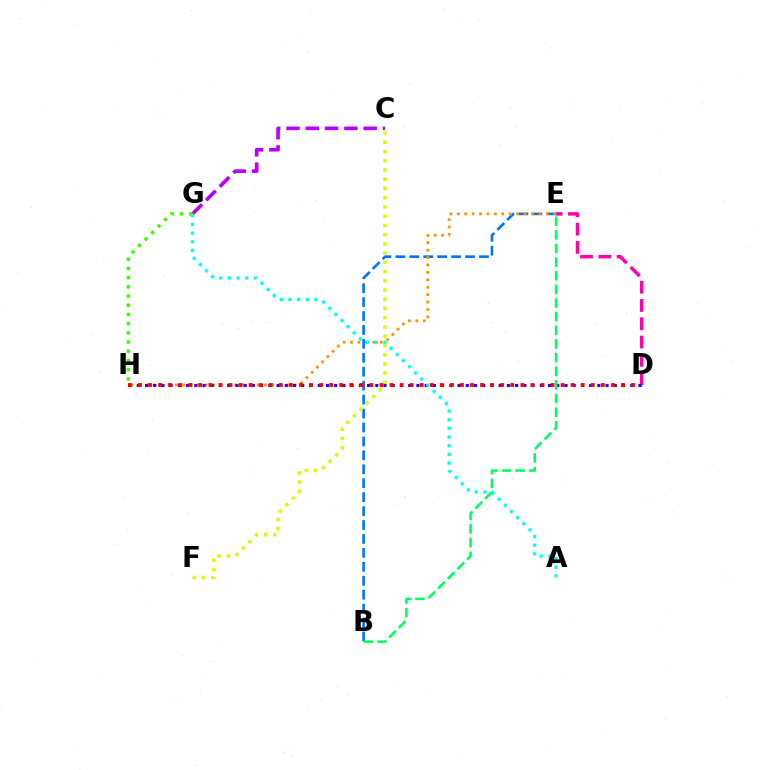{('B', 'E'): [{'color': '#0074ff', 'line_style': 'dashed', 'thickness': 1.89}, {'color': '#00ff5c', 'line_style': 'dashed', 'thickness': 1.85}], ('C', 'F'): [{'color': '#d1ff00', 'line_style': 'dotted', 'thickness': 2.51}], ('C', 'G'): [{'color': '#b900ff', 'line_style': 'dashed', 'thickness': 2.62}], ('E', 'H'): [{'color': '#ff9400', 'line_style': 'dotted', 'thickness': 2.02}], ('G', 'H'): [{'color': '#3dff00', 'line_style': 'dotted', 'thickness': 2.5}], ('D', 'E'): [{'color': '#ff00ac', 'line_style': 'dashed', 'thickness': 2.48}], ('D', 'H'): [{'color': '#2500ff', 'line_style': 'dotted', 'thickness': 2.23}, {'color': '#ff0000', 'line_style': 'dotted', 'thickness': 2.73}], ('A', 'G'): [{'color': '#00fff6', 'line_style': 'dotted', 'thickness': 2.36}]}